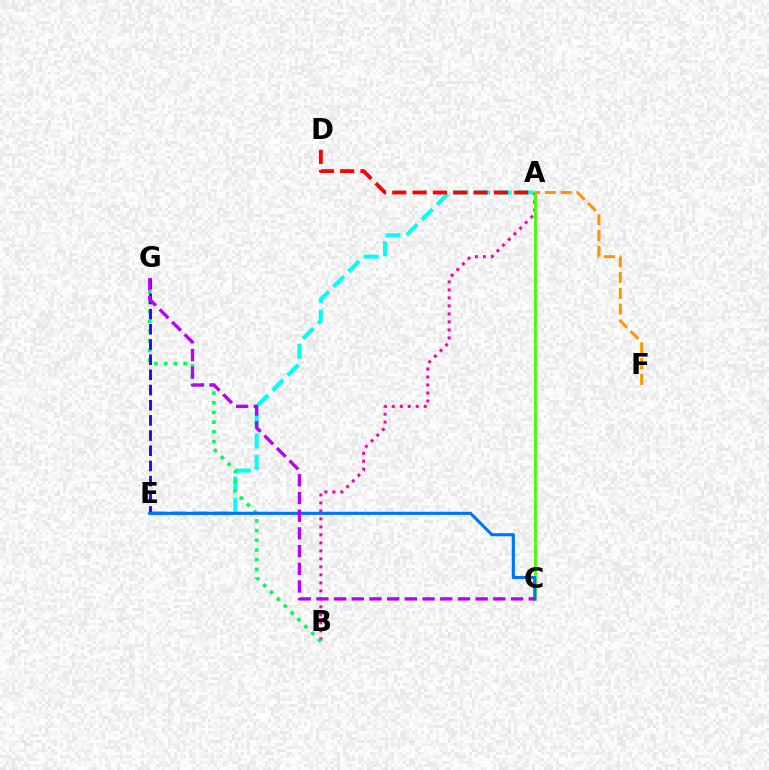{('A', 'C'): [{'color': '#d1ff00', 'line_style': 'dotted', 'thickness': 2.27}, {'color': '#3dff00', 'line_style': 'solid', 'thickness': 1.96}], ('A', 'B'): [{'color': '#ff00ac', 'line_style': 'dotted', 'thickness': 2.17}], ('A', 'E'): [{'color': '#00fff6', 'line_style': 'dashed', 'thickness': 2.92}], ('A', 'D'): [{'color': '#ff0000', 'line_style': 'dashed', 'thickness': 2.76}], ('B', 'G'): [{'color': '#00ff5c', 'line_style': 'dotted', 'thickness': 2.64}], ('E', 'G'): [{'color': '#2500ff', 'line_style': 'dashed', 'thickness': 2.06}], ('C', 'E'): [{'color': '#0074ff', 'line_style': 'solid', 'thickness': 2.24}], ('C', 'G'): [{'color': '#b900ff', 'line_style': 'dashed', 'thickness': 2.4}], ('A', 'F'): [{'color': '#ff9400', 'line_style': 'dashed', 'thickness': 2.15}]}